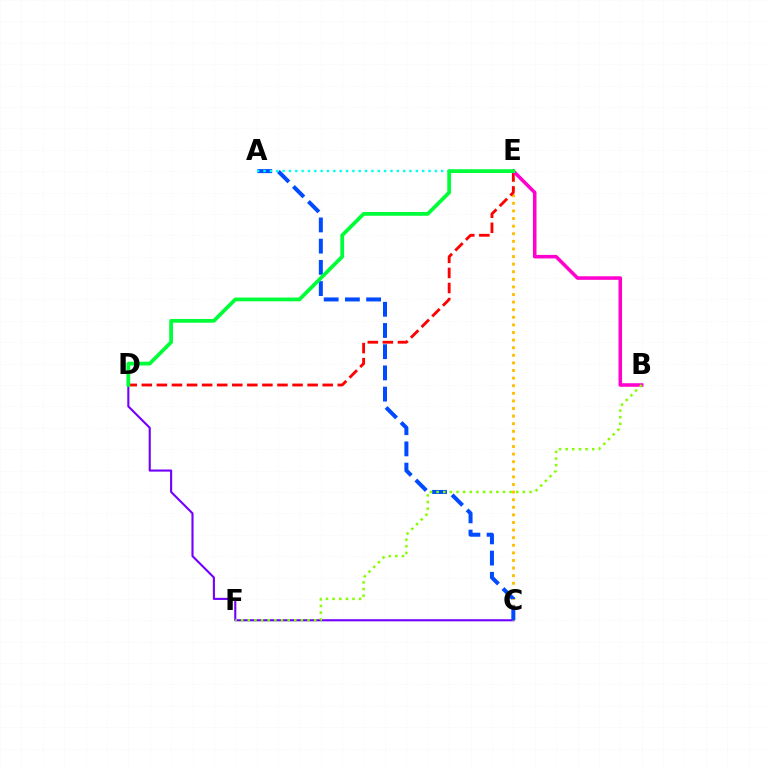{('C', 'D'): [{'color': '#7200ff', 'line_style': 'solid', 'thickness': 1.52}], ('C', 'E'): [{'color': '#ffbd00', 'line_style': 'dotted', 'thickness': 2.06}], ('D', 'E'): [{'color': '#ff0000', 'line_style': 'dashed', 'thickness': 2.05}, {'color': '#00ff39', 'line_style': 'solid', 'thickness': 2.71}], ('B', 'E'): [{'color': '#ff00cf', 'line_style': 'solid', 'thickness': 2.54}], ('A', 'C'): [{'color': '#004bff', 'line_style': 'dashed', 'thickness': 2.88}], ('B', 'F'): [{'color': '#84ff00', 'line_style': 'dotted', 'thickness': 1.8}], ('A', 'E'): [{'color': '#00fff6', 'line_style': 'dotted', 'thickness': 1.72}]}